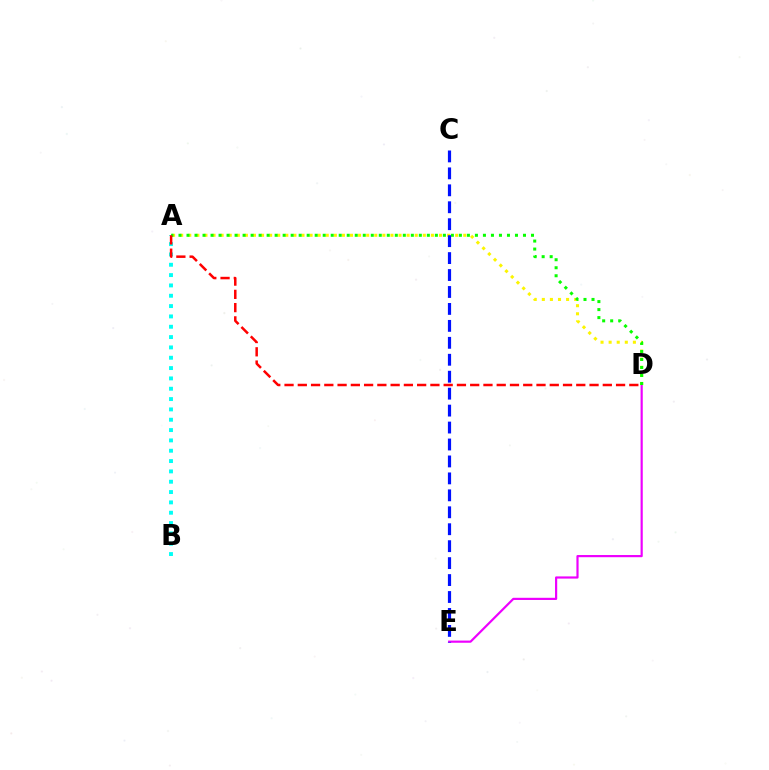{('D', 'E'): [{'color': '#ee00ff', 'line_style': 'solid', 'thickness': 1.57}], ('A', 'B'): [{'color': '#00fff6', 'line_style': 'dotted', 'thickness': 2.81}], ('A', 'D'): [{'color': '#fcf500', 'line_style': 'dotted', 'thickness': 2.2}, {'color': '#08ff00', 'line_style': 'dotted', 'thickness': 2.18}, {'color': '#ff0000', 'line_style': 'dashed', 'thickness': 1.8}], ('C', 'E'): [{'color': '#0010ff', 'line_style': 'dashed', 'thickness': 2.3}]}